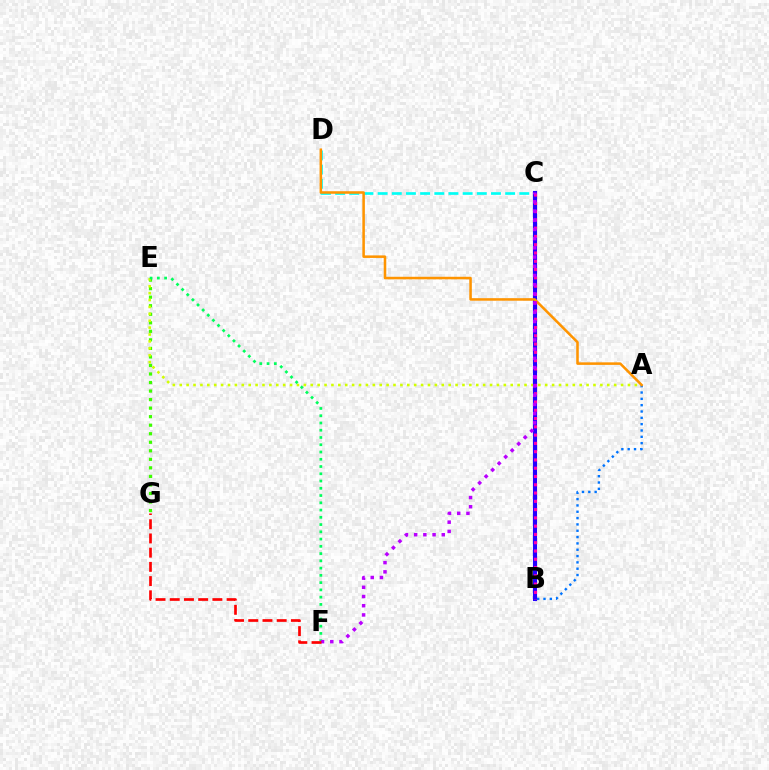{('E', 'G'): [{'color': '#3dff00', 'line_style': 'dotted', 'thickness': 2.32}], ('A', 'E'): [{'color': '#d1ff00', 'line_style': 'dotted', 'thickness': 1.87}], ('C', 'D'): [{'color': '#00fff6', 'line_style': 'dashed', 'thickness': 1.92}], ('A', 'B'): [{'color': '#0074ff', 'line_style': 'dotted', 'thickness': 1.72}], ('E', 'F'): [{'color': '#00ff5c', 'line_style': 'dotted', 'thickness': 1.97}], ('B', 'C'): [{'color': '#2500ff', 'line_style': 'solid', 'thickness': 2.96}, {'color': '#ff00ac', 'line_style': 'dotted', 'thickness': 2.25}], ('A', 'D'): [{'color': '#ff9400', 'line_style': 'solid', 'thickness': 1.83}], ('C', 'F'): [{'color': '#b900ff', 'line_style': 'dotted', 'thickness': 2.5}], ('F', 'G'): [{'color': '#ff0000', 'line_style': 'dashed', 'thickness': 1.93}]}